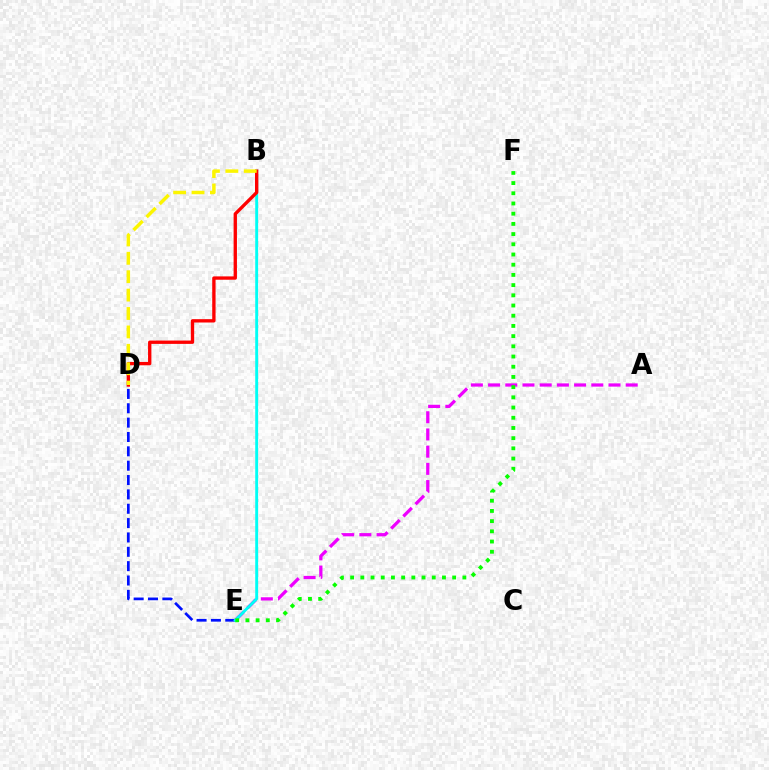{('A', 'E'): [{'color': '#ee00ff', 'line_style': 'dashed', 'thickness': 2.34}], ('D', 'E'): [{'color': '#0010ff', 'line_style': 'dashed', 'thickness': 1.95}], ('B', 'E'): [{'color': '#00fff6', 'line_style': 'solid', 'thickness': 2.08}], ('B', 'D'): [{'color': '#ff0000', 'line_style': 'solid', 'thickness': 2.4}, {'color': '#fcf500', 'line_style': 'dashed', 'thickness': 2.5}], ('E', 'F'): [{'color': '#08ff00', 'line_style': 'dotted', 'thickness': 2.77}]}